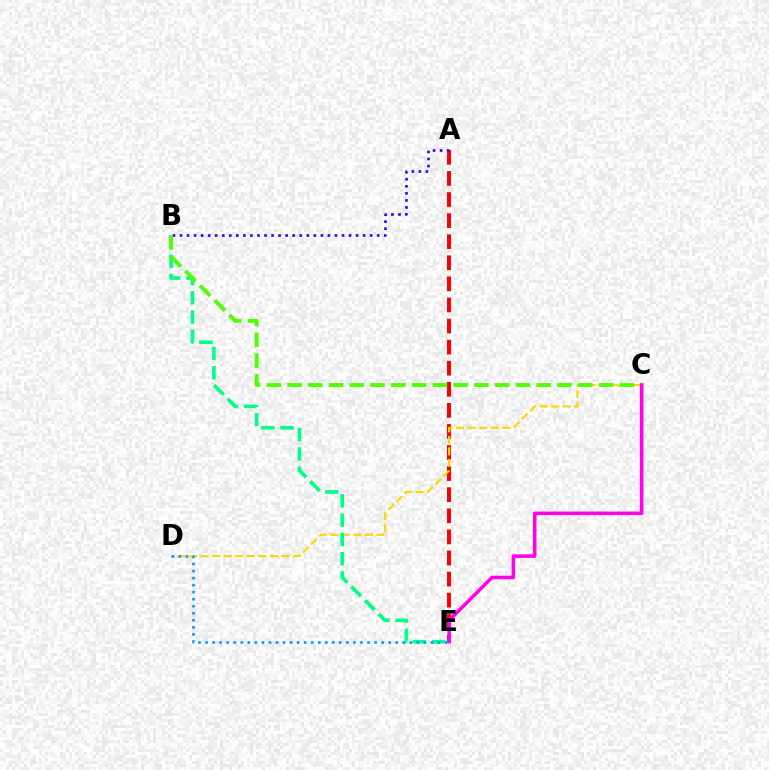{('A', 'E'): [{'color': '#ff0000', 'line_style': 'dashed', 'thickness': 2.86}], ('C', 'D'): [{'color': '#ffd500', 'line_style': 'dashed', 'thickness': 1.57}], ('B', 'E'): [{'color': '#00ff86', 'line_style': 'dashed', 'thickness': 2.62}], ('A', 'B'): [{'color': '#3700ff', 'line_style': 'dotted', 'thickness': 1.91}], ('B', 'C'): [{'color': '#4fff00', 'line_style': 'dashed', 'thickness': 2.82}], ('C', 'E'): [{'color': '#ff00ed', 'line_style': 'solid', 'thickness': 2.54}], ('D', 'E'): [{'color': '#009eff', 'line_style': 'dotted', 'thickness': 1.91}]}